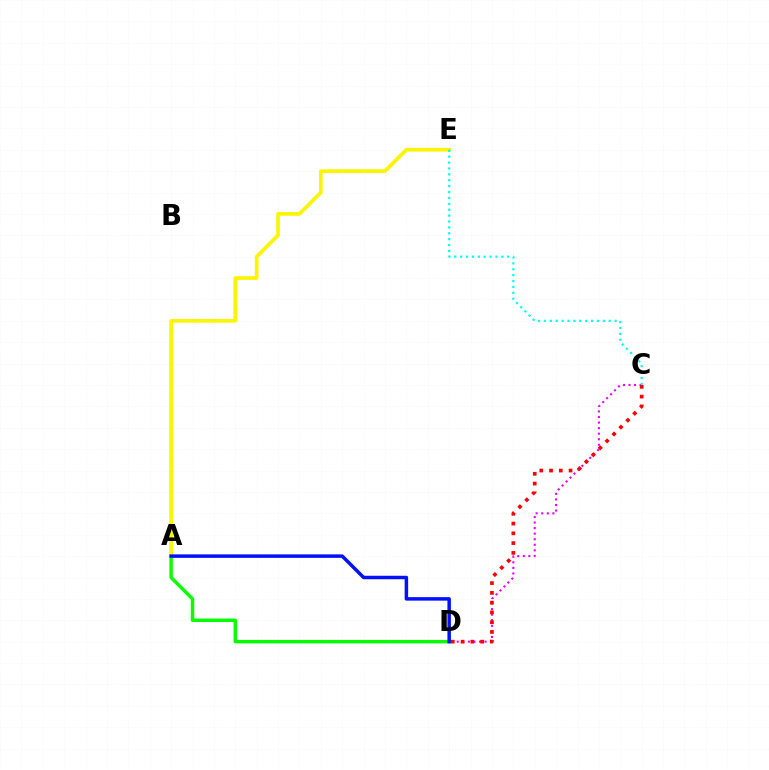{('A', 'D'): [{'color': '#08ff00', 'line_style': 'solid', 'thickness': 2.47}, {'color': '#0010ff', 'line_style': 'solid', 'thickness': 2.5}], ('C', 'D'): [{'color': '#ee00ff', 'line_style': 'dotted', 'thickness': 1.51}, {'color': '#ff0000', 'line_style': 'dotted', 'thickness': 2.65}], ('A', 'E'): [{'color': '#fcf500', 'line_style': 'solid', 'thickness': 2.66}], ('C', 'E'): [{'color': '#00fff6', 'line_style': 'dotted', 'thickness': 1.6}]}